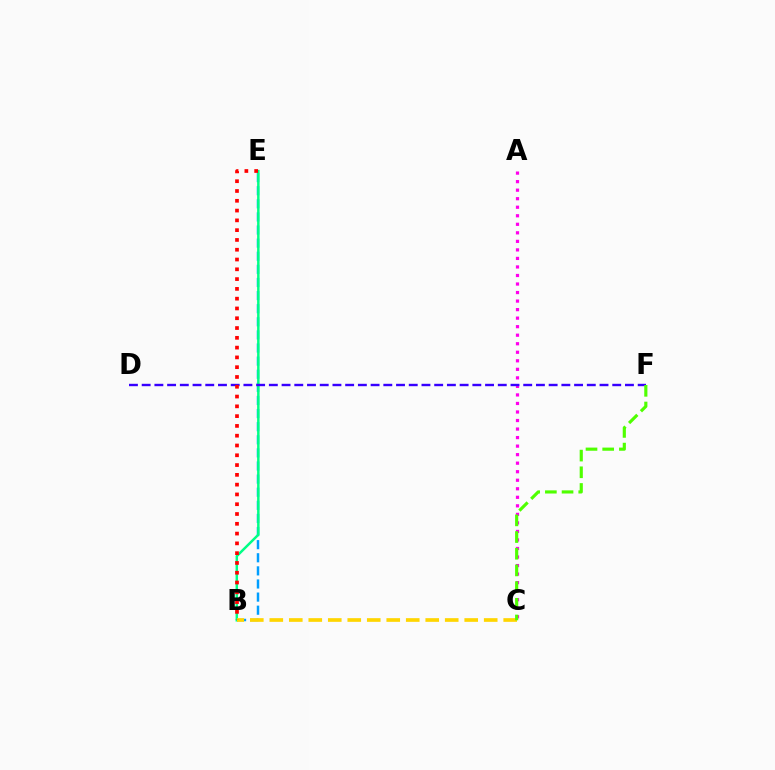{('B', 'E'): [{'color': '#009eff', 'line_style': 'dashed', 'thickness': 1.78}, {'color': '#00ff86', 'line_style': 'solid', 'thickness': 1.78}, {'color': '#ff0000', 'line_style': 'dotted', 'thickness': 2.66}], ('A', 'C'): [{'color': '#ff00ed', 'line_style': 'dotted', 'thickness': 2.32}], ('D', 'F'): [{'color': '#3700ff', 'line_style': 'dashed', 'thickness': 1.73}], ('B', 'C'): [{'color': '#ffd500', 'line_style': 'dashed', 'thickness': 2.65}], ('C', 'F'): [{'color': '#4fff00', 'line_style': 'dashed', 'thickness': 2.27}]}